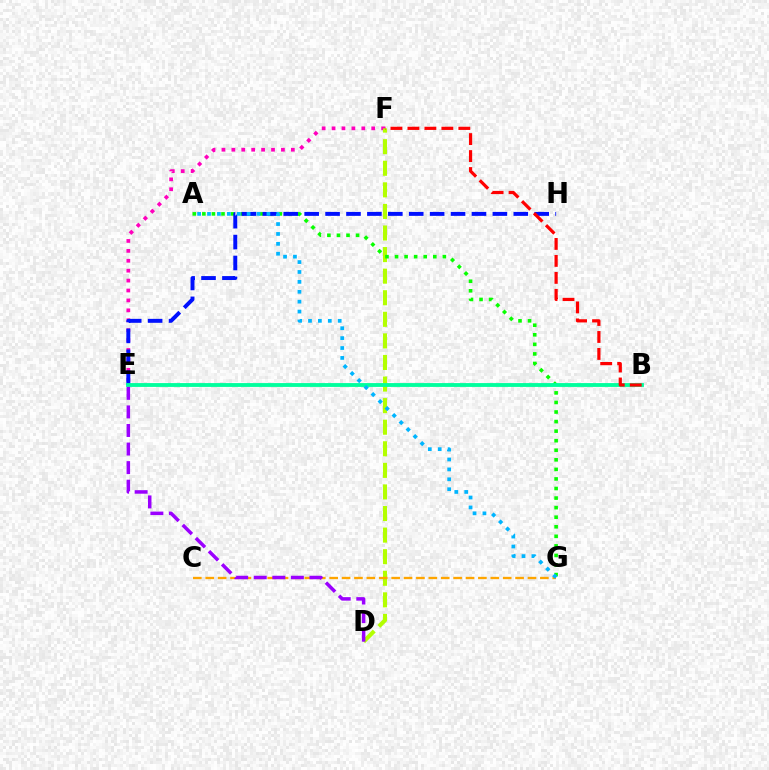{('E', 'F'): [{'color': '#ff00bd', 'line_style': 'dotted', 'thickness': 2.69}], ('D', 'F'): [{'color': '#b3ff00', 'line_style': 'dashed', 'thickness': 2.93}], ('A', 'G'): [{'color': '#08ff00', 'line_style': 'dotted', 'thickness': 2.6}, {'color': '#00b5ff', 'line_style': 'dotted', 'thickness': 2.69}], ('C', 'G'): [{'color': '#ffa500', 'line_style': 'dashed', 'thickness': 1.68}], ('E', 'H'): [{'color': '#0010ff', 'line_style': 'dashed', 'thickness': 2.84}], ('B', 'E'): [{'color': '#00ff9d', 'line_style': 'solid', 'thickness': 2.76}], ('B', 'F'): [{'color': '#ff0000', 'line_style': 'dashed', 'thickness': 2.31}], ('D', 'E'): [{'color': '#9b00ff', 'line_style': 'dashed', 'thickness': 2.52}]}